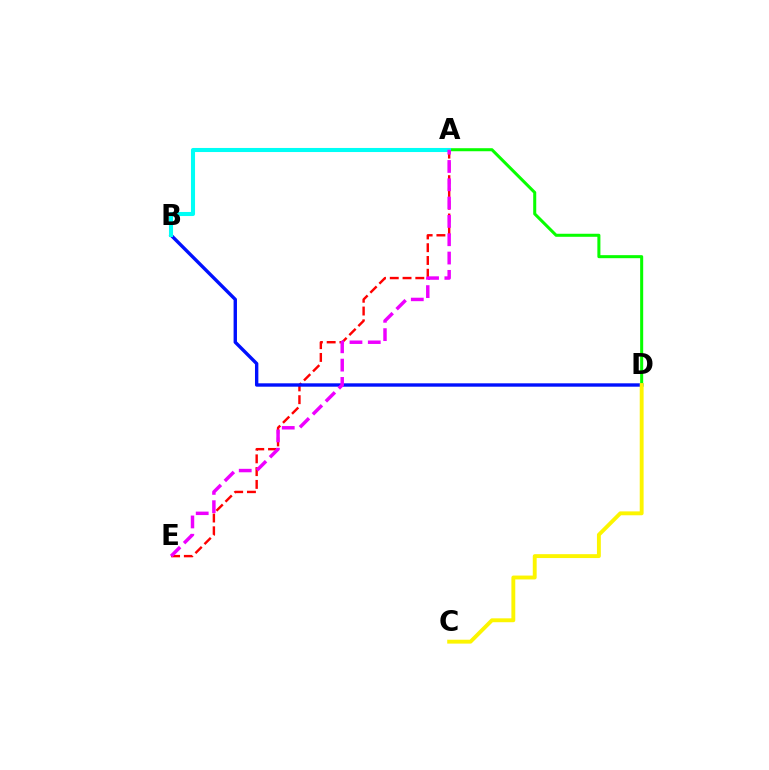{('A', 'D'): [{'color': '#08ff00', 'line_style': 'solid', 'thickness': 2.19}], ('A', 'E'): [{'color': '#ff0000', 'line_style': 'dashed', 'thickness': 1.74}, {'color': '#ee00ff', 'line_style': 'dashed', 'thickness': 2.49}], ('B', 'D'): [{'color': '#0010ff', 'line_style': 'solid', 'thickness': 2.44}], ('A', 'B'): [{'color': '#00fff6', 'line_style': 'solid', 'thickness': 2.93}], ('C', 'D'): [{'color': '#fcf500', 'line_style': 'solid', 'thickness': 2.79}]}